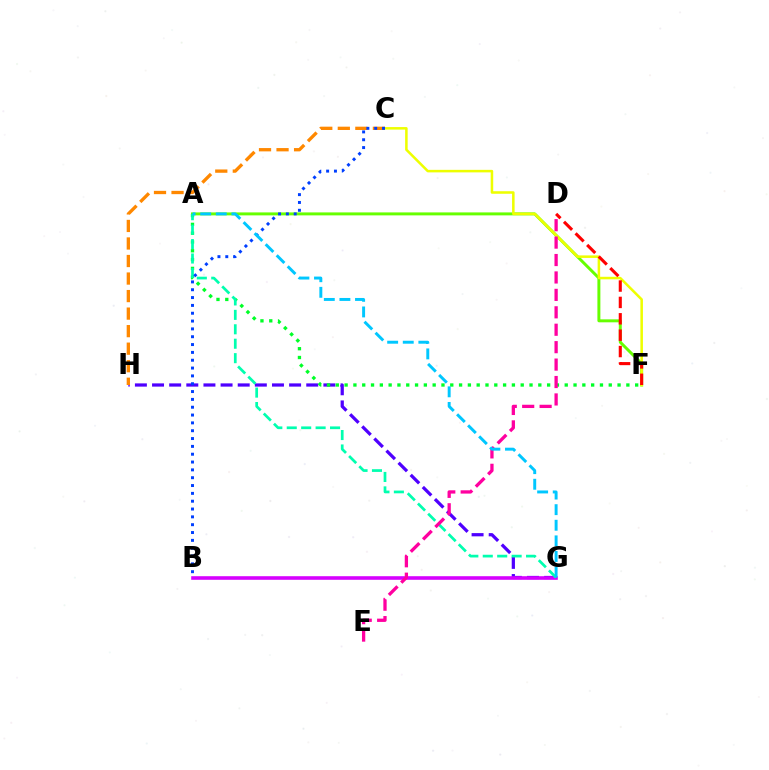{('A', 'F'): [{'color': '#66ff00', 'line_style': 'solid', 'thickness': 2.13}, {'color': '#00ff27', 'line_style': 'dotted', 'thickness': 2.39}], ('G', 'H'): [{'color': '#4f00ff', 'line_style': 'dashed', 'thickness': 2.33}], ('B', 'G'): [{'color': '#d600ff', 'line_style': 'solid', 'thickness': 2.59}], ('C', 'H'): [{'color': '#ff8800', 'line_style': 'dashed', 'thickness': 2.38}], ('A', 'G'): [{'color': '#00ffaf', 'line_style': 'dashed', 'thickness': 1.96}, {'color': '#00c7ff', 'line_style': 'dashed', 'thickness': 2.12}], ('C', 'F'): [{'color': '#eeff00', 'line_style': 'solid', 'thickness': 1.83}], ('B', 'C'): [{'color': '#003fff', 'line_style': 'dotted', 'thickness': 2.13}], ('D', 'F'): [{'color': '#ff0000', 'line_style': 'dashed', 'thickness': 2.22}], ('D', 'E'): [{'color': '#ff00a0', 'line_style': 'dashed', 'thickness': 2.37}]}